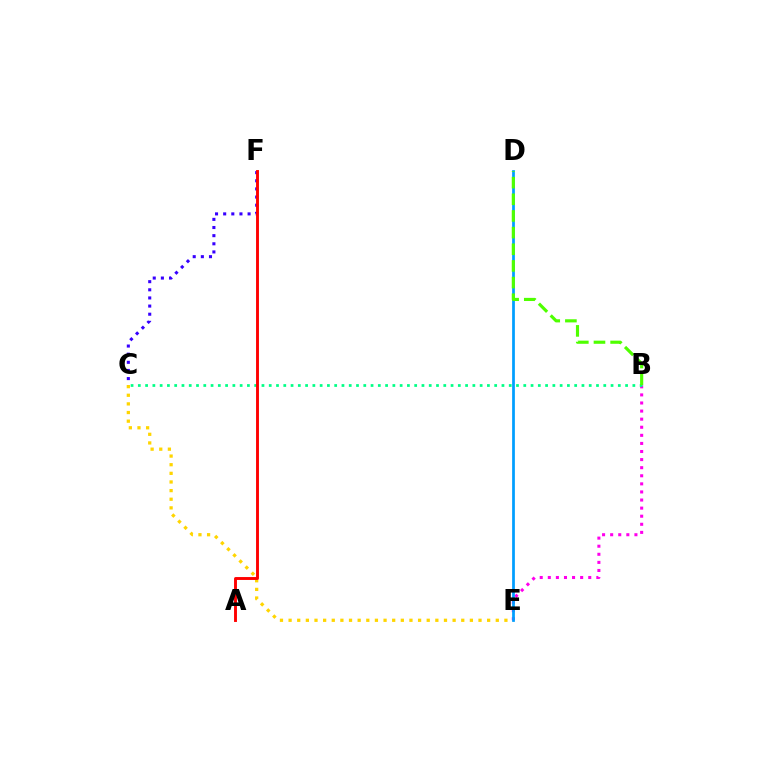{('C', 'F'): [{'color': '#3700ff', 'line_style': 'dotted', 'thickness': 2.21}], ('B', 'E'): [{'color': '#ff00ed', 'line_style': 'dotted', 'thickness': 2.2}], ('C', 'E'): [{'color': '#ffd500', 'line_style': 'dotted', 'thickness': 2.35}], ('D', 'E'): [{'color': '#009eff', 'line_style': 'solid', 'thickness': 1.97}], ('B', 'C'): [{'color': '#00ff86', 'line_style': 'dotted', 'thickness': 1.98}], ('A', 'F'): [{'color': '#ff0000', 'line_style': 'solid', 'thickness': 2.09}], ('B', 'D'): [{'color': '#4fff00', 'line_style': 'dashed', 'thickness': 2.26}]}